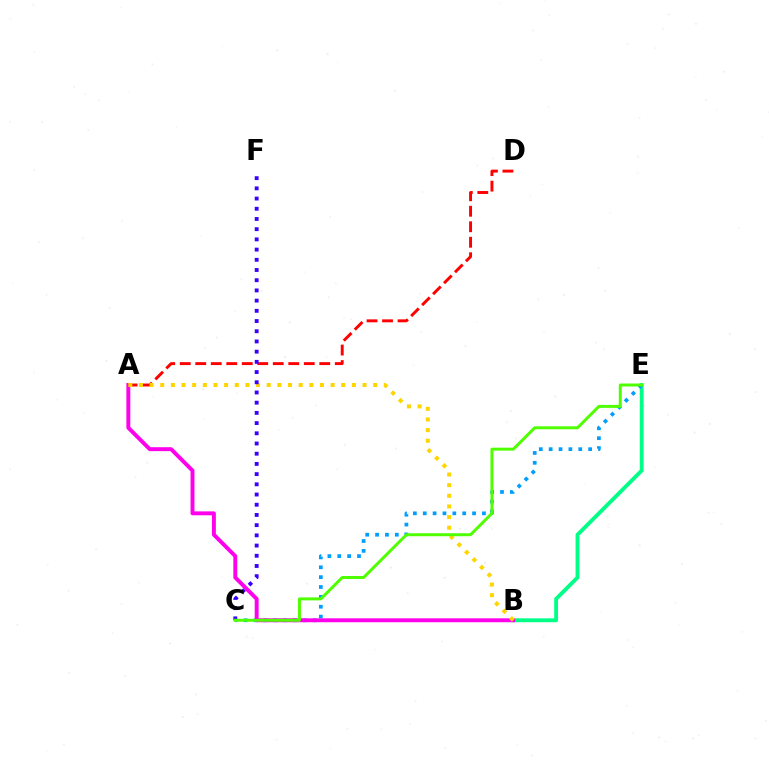{('B', 'E'): [{'color': '#00ff86', 'line_style': 'solid', 'thickness': 2.79}], ('C', 'E'): [{'color': '#009eff', 'line_style': 'dotted', 'thickness': 2.68}, {'color': '#4fff00', 'line_style': 'solid', 'thickness': 2.14}], ('A', 'B'): [{'color': '#ff00ed', 'line_style': 'solid', 'thickness': 2.82}, {'color': '#ffd500', 'line_style': 'dotted', 'thickness': 2.89}], ('A', 'D'): [{'color': '#ff0000', 'line_style': 'dashed', 'thickness': 2.11}], ('C', 'F'): [{'color': '#3700ff', 'line_style': 'dotted', 'thickness': 2.77}]}